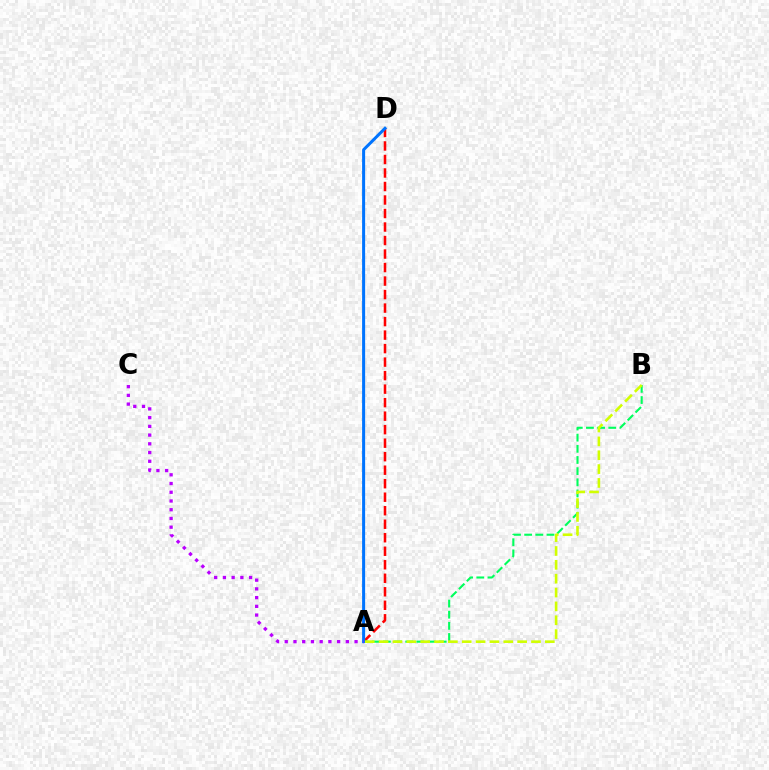{('A', 'D'): [{'color': '#ff0000', 'line_style': 'dashed', 'thickness': 1.84}, {'color': '#0074ff', 'line_style': 'solid', 'thickness': 2.17}], ('A', 'B'): [{'color': '#00ff5c', 'line_style': 'dashed', 'thickness': 1.52}, {'color': '#d1ff00', 'line_style': 'dashed', 'thickness': 1.88}], ('A', 'C'): [{'color': '#b900ff', 'line_style': 'dotted', 'thickness': 2.37}]}